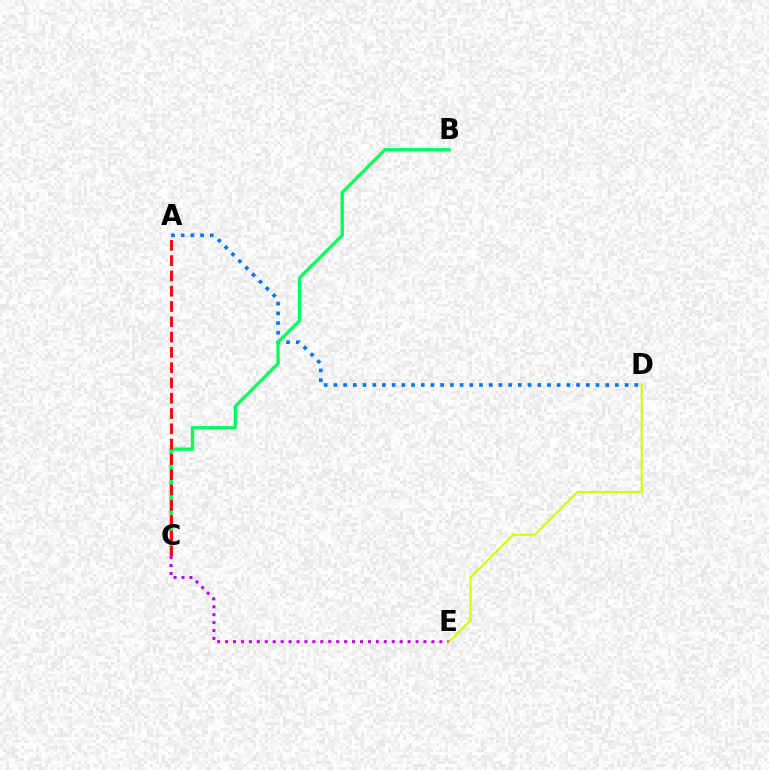{('A', 'D'): [{'color': '#0074ff', 'line_style': 'dotted', 'thickness': 2.64}], ('B', 'C'): [{'color': '#00ff5c', 'line_style': 'solid', 'thickness': 2.4}], ('A', 'C'): [{'color': '#ff0000', 'line_style': 'dashed', 'thickness': 2.08}], ('C', 'E'): [{'color': '#b900ff', 'line_style': 'dotted', 'thickness': 2.16}], ('D', 'E'): [{'color': '#d1ff00', 'line_style': 'solid', 'thickness': 1.52}]}